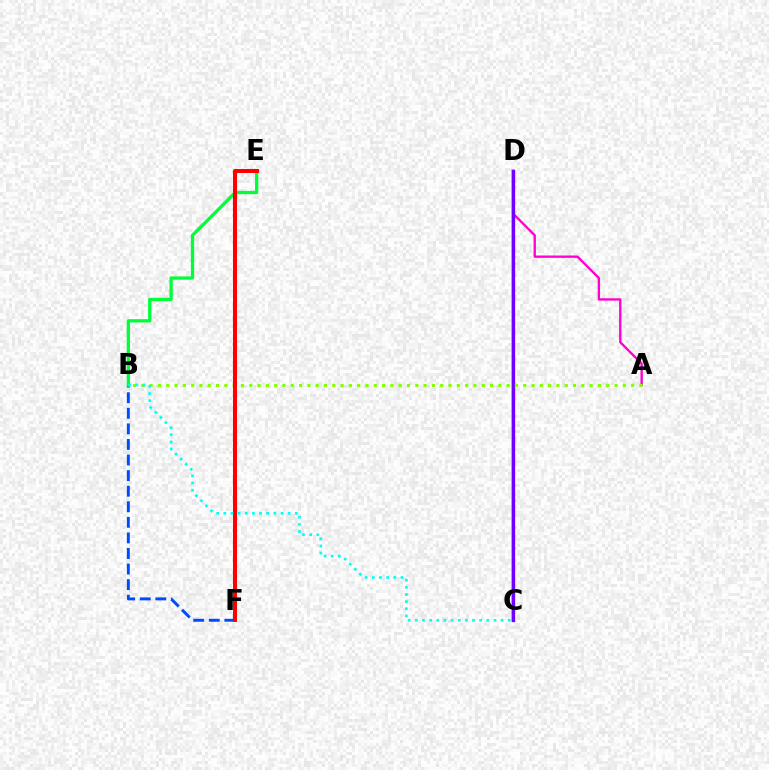{('A', 'D'): [{'color': '#ff00cf', 'line_style': 'solid', 'thickness': 1.68}], ('B', 'F'): [{'color': '#004bff', 'line_style': 'dashed', 'thickness': 2.12}], ('C', 'D'): [{'color': '#ffbd00', 'line_style': 'solid', 'thickness': 2.67}, {'color': '#7200ff', 'line_style': 'solid', 'thickness': 2.39}], ('B', 'E'): [{'color': '#00ff39', 'line_style': 'solid', 'thickness': 2.36}], ('A', 'B'): [{'color': '#84ff00', 'line_style': 'dotted', 'thickness': 2.26}], ('E', 'F'): [{'color': '#ff0000', 'line_style': 'solid', 'thickness': 2.92}], ('B', 'C'): [{'color': '#00fff6', 'line_style': 'dotted', 'thickness': 1.94}]}